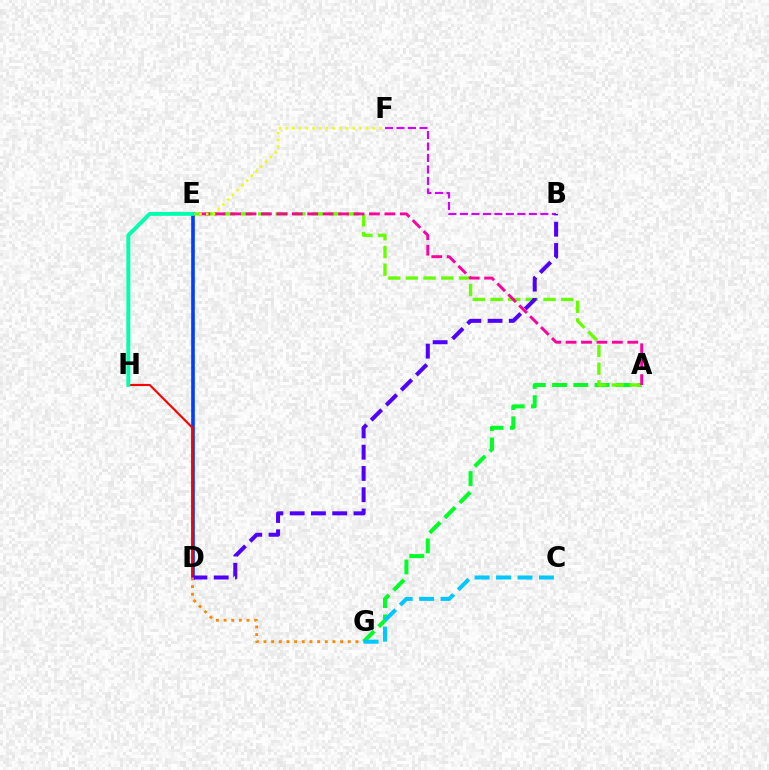{('A', 'G'): [{'color': '#00ff27', 'line_style': 'dashed', 'thickness': 2.89}], ('C', 'G'): [{'color': '#00c7ff', 'line_style': 'dashed', 'thickness': 2.91}], ('A', 'E'): [{'color': '#66ff00', 'line_style': 'dashed', 'thickness': 2.4}, {'color': '#ff00a0', 'line_style': 'dashed', 'thickness': 2.1}], ('B', 'F'): [{'color': '#d600ff', 'line_style': 'dashed', 'thickness': 1.56}], ('D', 'E'): [{'color': '#003fff', 'line_style': 'solid', 'thickness': 2.63}], ('D', 'H'): [{'color': '#ff0000', 'line_style': 'solid', 'thickness': 1.55}], ('B', 'D'): [{'color': '#4f00ff', 'line_style': 'dashed', 'thickness': 2.89}], ('D', 'G'): [{'color': '#ff8800', 'line_style': 'dotted', 'thickness': 2.08}], ('E', 'F'): [{'color': '#eeff00', 'line_style': 'dotted', 'thickness': 1.82}], ('E', 'H'): [{'color': '#00ffaf', 'line_style': 'solid', 'thickness': 2.81}]}